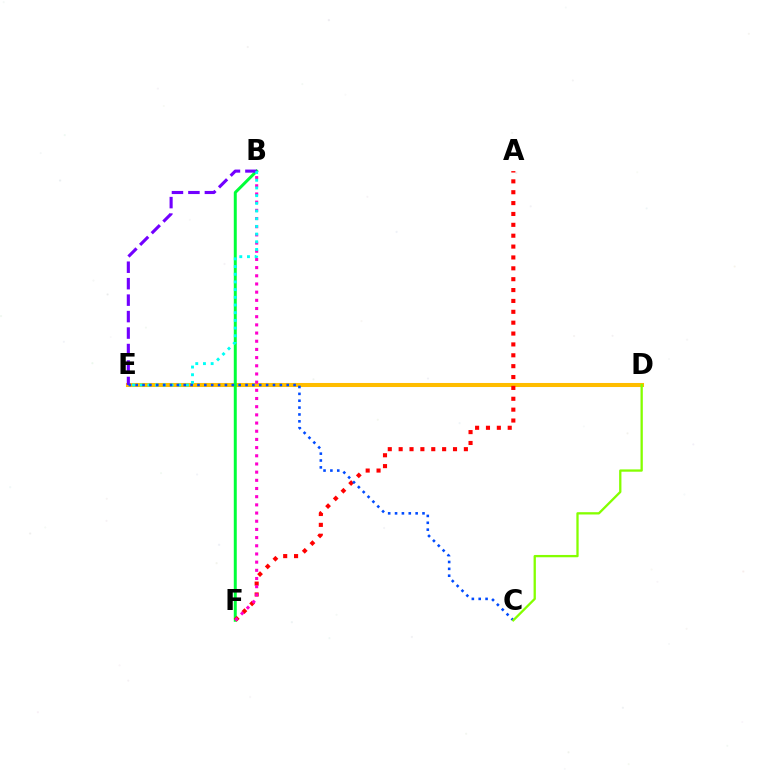{('D', 'E'): [{'color': '#ffbd00', 'line_style': 'solid', 'thickness': 2.91}], ('B', 'F'): [{'color': '#00ff39', 'line_style': 'solid', 'thickness': 2.15}, {'color': '#ff00cf', 'line_style': 'dotted', 'thickness': 2.22}], ('A', 'F'): [{'color': '#ff0000', 'line_style': 'dotted', 'thickness': 2.95}], ('B', 'E'): [{'color': '#7200ff', 'line_style': 'dashed', 'thickness': 2.24}, {'color': '#00fff6', 'line_style': 'dotted', 'thickness': 2.09}], ('C', 'E'): [{'color': '#004bff', 'line_style': 'dotted', 'thickness': 1.87}], ('C', 'D'): [{'color': '#84ff00', 'line_style': 'solid', 'thickness': 1.66}]}